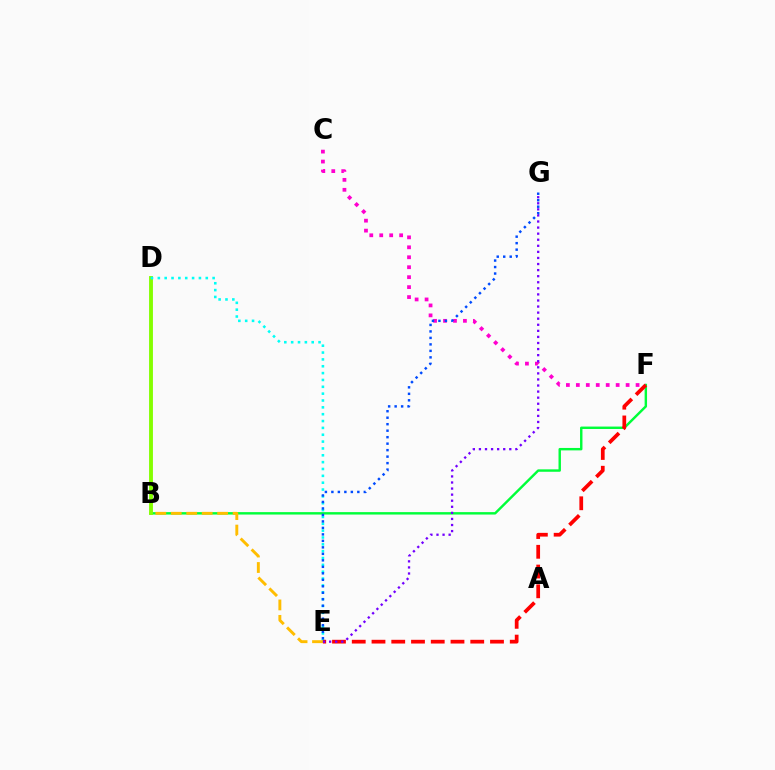{('B', 'F'): [{'color': '#00ff39', 'line_style': 'solid', 'thickness': 1.75}], ('B', 'D'): [{'color': '#84ff00', 'line_style': 'solid', 'thickness': 2.79}], ('D', 'E'): [{'color': '#00fff6', 'line_style': 'dotted', 'thickness': 1.86}], ('B', 'E'): [{'color': '#ffbd00', 'line_style': 'dashed', 'thickness': 2.1}], ('C', 'F'): [{'color': '#ff00cf', 'line_style': 'dotted', 'thickness': 2.7}], ('E', 'F'): [{'color': '#ff0000', 'line_style': 'dashed', 'thickness': 2.68}], ('E', 'G'): [{'color': '#004bff', 'line_style': 'dotted', 'thickness': 1.76}, {'color': '#7200ff', 'line_style': 'dotted', 'thickness': 1.65}]}